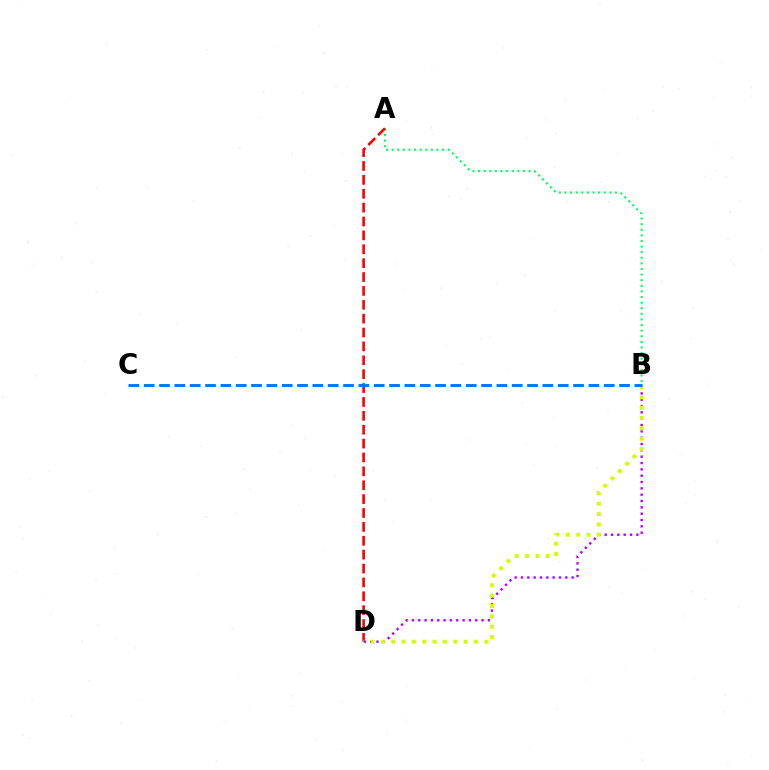{('A', 'B'): [{'color': '#00ff5c', 'line_style': 'dotted', 'thickness': 1.52}], ('A', 'D'): [{'color': '#ff0000', 'line_style': 'dashed', 'thickness': 1.89}], ('B', 'D'): [{'color': '#b900ff', 'line_style': 'dotted', 'thickness': 1.72}, {'color': '#d1ff00', 'line_style': 'dotted', 'thickness': 2.81}], ('B', 'C'): [{'color': '#0074ff', 'line_style': 'dashed', 'thickness': 2.08}]}